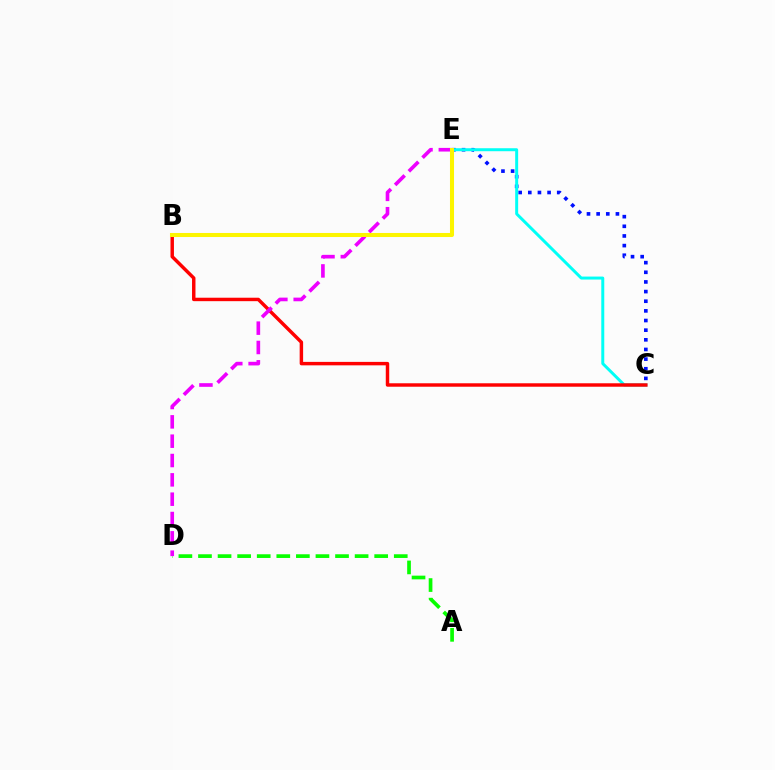{('C', 'E'): [{'color': '#0010ff', 'line_style': 'dotted', 'thickness': 2.62}, {'color': '#00fff6', 'line_style': 'solid', 'thickness': 2.14}], ('B', 'C'): [{'color': '#ff0000', 'line_style': 'solid', 'thickness': 2.48}], ('A', 'D'): [{'color': '#08ff00', 'line_style': 'dashed', 'thickness': 2.66}], ('D', 'E'): [{'color': '#ee00ff', 'line_style': 'dashed', 'thickness': 2.63}], ('B', 'E'): [{'color': '#fcf500', 'line_style': 'solid', 'thickness': 2.91}]}